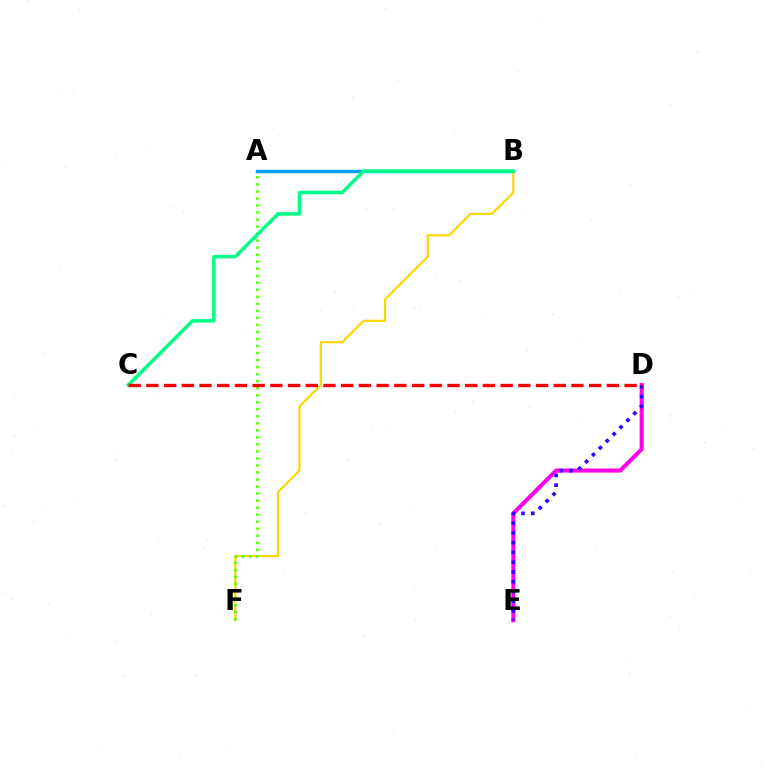{('D', 'E'): [{'color': '#ff00ed', 'line_style': 'solid', 'thickness': 2.91}, {'color': '#3700ff', 'line_style': 'dotted', 'thickness': 2.65}], ('A', 'B'): [{'color': '#009eff', 'line_style': 'solid', 'thickness': 2.47}], ('B', 'F'): [{'color': '#ffd500', 'line_style': 'solid', 'thickness': 1.55}], ('A', 'F'): [{'color': '#4fff00', 'line_style': 'dotted', 'thickness': 1.91}], ('B', 'C'): [{'color': '#00ff86', 'line_style': 'solid', 'thickness': 2.51}], ('C', 'D'): [{'color': '#ff0000', 'line_style': 'dashed', 'thickness': 2.41}]}